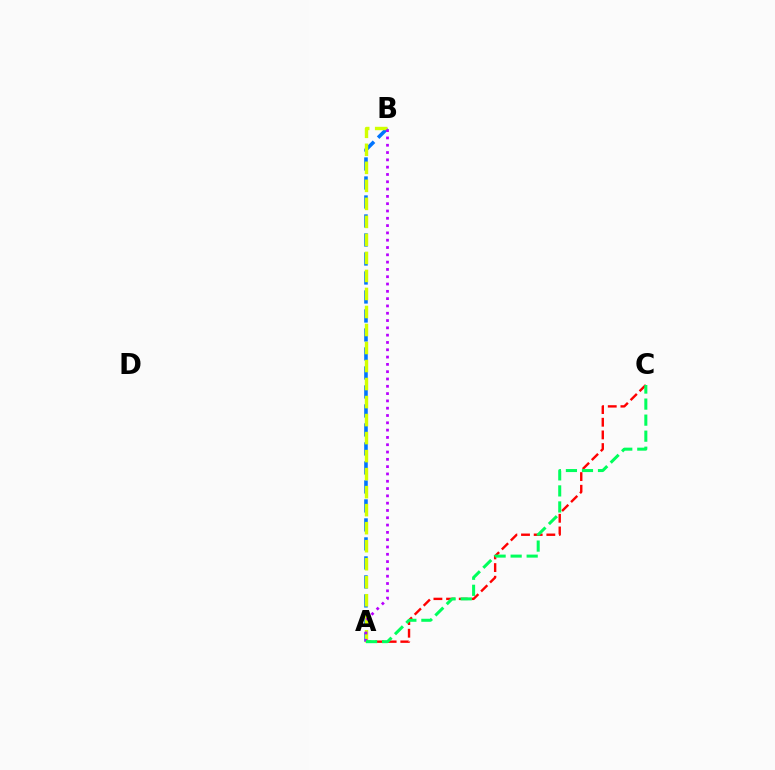{('A', 'B'): [{'color': '#0074ff', 'line_style': 'dashed', 'thickness': 2.58}, {'color': '#d1ff00', 'line_style': 'dashed', 'thickness': 2.45}, {'color': '#b900ff', 'line_style': 'dotted', 'thickness': 1.98}], ('A', 'C'): [{'color': '#ff0000', 'line_style': 'dashed', 'thickness': 1.72}, {'color': '#00ff5c', 'line_style': 'dashed', 'thickness': 2.18}]}